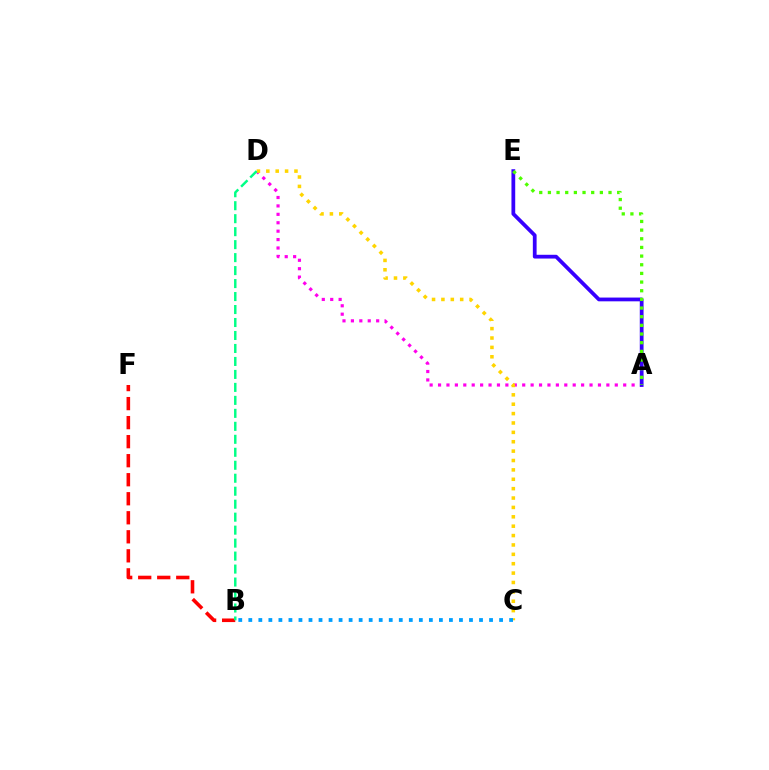{('B', 'F'): [{'color': '#ff0000', 'line_style': 'dashed', 'thickness': 2.58}], ('A', 'D'): [{'color': '#ff00ed', 'line_style': 'dotted', 'thickness': 2.29}], ('C', 'D'): [{'color': '#ffd500', 'line_style': 'dotted', 'thickness': 2.55}], ('B', 'C'): [{'color': '#009eff', 'line_style': 'dotted', 'thickness': 2.73}], ('B', 'D'): [{'color': '#00ff86', 'line_style': 'dashed', 'thickness': 1.76}], ('A', 'E'): [{'color': '#3700ff', 'line_style': 'solid', 'thickness': 2.71}, {'color': '#4fff00', 'line_style': 'dotted', 'thickness': 2.35}]}